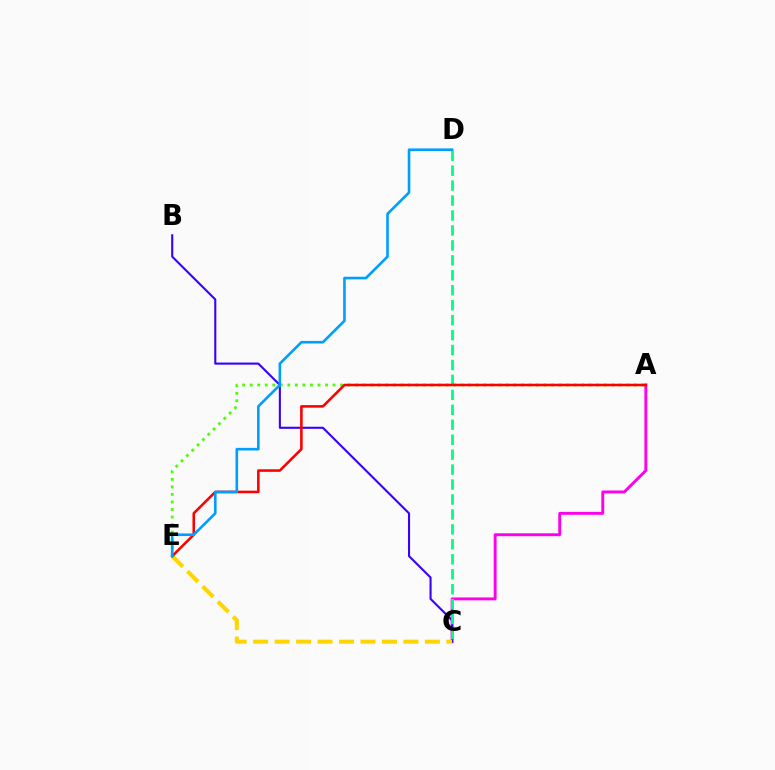{('A', 'C'): [{'color': '#ff00ed', 'line_style': 'solid', 'thickness': 2.1}], ('B', 'C'): [{'color': '#3700ff', 'line_style': 'solid', 'thickness': 1.5}], ('C', 'D'): [{'color': '#00ff86', 'line_style': 'dashed', 'thickness': 2.03}], ('C', 'E'): [{'color': '#ffd500', 'line_style': 'dashed', 'thickness': 2.92}], ('A', 'E'): [{'color': '#4fff00', 'line_style': 'dotted', 'thickness': 2.05}, {'color': '#ff0000', 'line_style': 'solid', 'thickness': 1.85}], ('D', 'E'): [{'color': '#009eff', 'line_style': 'solid', 'thickness': 1.89}]}